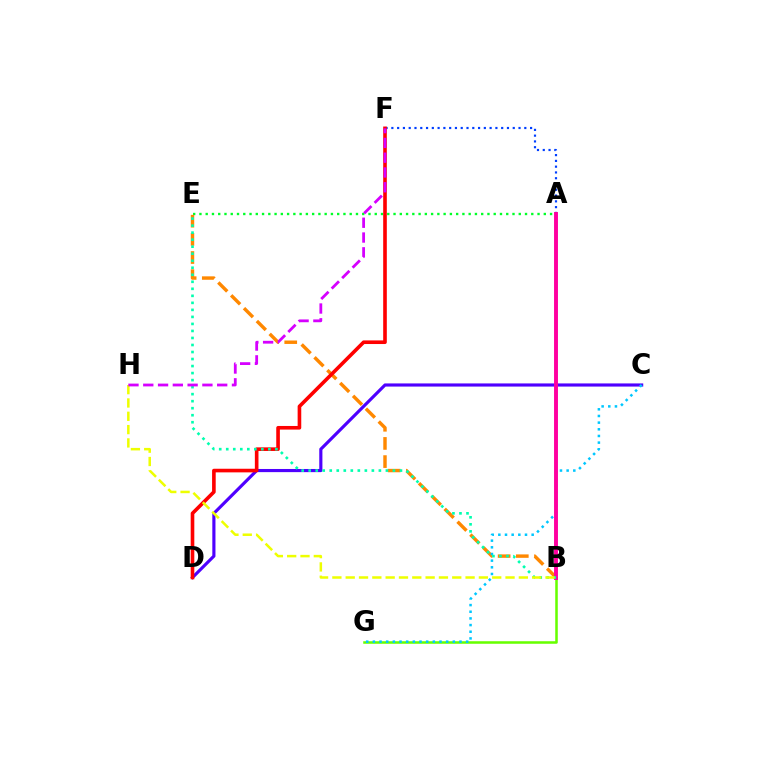{('A', 'E'): [{'color': '#00ff27', 'line_style': 'dotted', 'thickness': 1.7}], ('B', 'E'): [{'color': '#ff8800', 'line_style': 'dashed', 'thickness': 2.47}, {'color': '#00ffaf', 'line_style': 'dotted', 'thickness': 1.91}], ('B', 'G'): [{'color': '#66ff00', 'line_style': 'solid', 'thickness': 1.83}], ('A', 'F'): [{'color': '#003fff', 'line_style': 'dotted', 'thickness': 1.57}], ('C', 'D'): [{'color': '#4f00ff', 'line_style': 'solid', 'thickness': 2.27}], ('D', 'F'): [{'color': '#ff0000', 'line_style': 'solid', 'thickness': 2.61}], ('C', 'G'): [{'color': '#00c7ff', 'line_style': 'dotted', 'thickness': 1.81}], ('A', 'B'): [{'color': '#ff00a0', 'line_style': 'solid', 'thickness': 2.82}], ('B', 'H'): [{'color': '#eeff00', 'line_style': 'dashed', 'thickness': 1.81}], ('F', 'H'): [{'color': '#d600ff', 'line_style': 'dashed', 'thickness': 2.01}]}